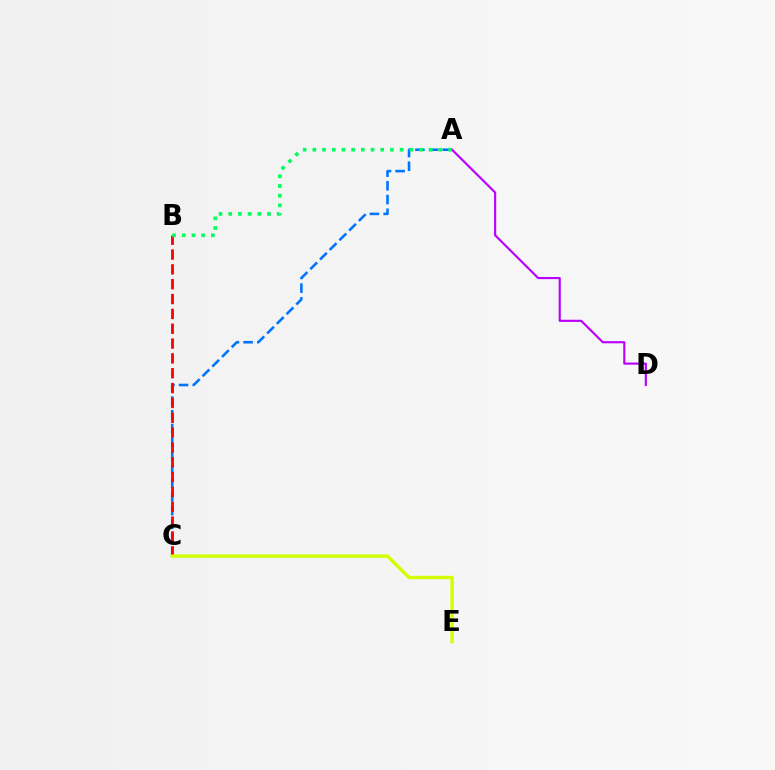{('A', 'C'): [{'color': '#0074ff', 'line_style': 'dashed', 'thickness': 1.86}], ('A', 'D'): [{'color': '#b900ff', 'line_style': 'solid', 'thickness': 1.54}], ('B', 'C'): [{'color': '#ff0000', 'line_style': 'dashed', 'thickness': 2.02}], ('C', 'E'): [{'color': '#d1ff00', 'line_style': 'solid', 'thickness': 2.44}], ('A', 'B'): [{'color': '#00ff5c', 'line_style': 'dotted', 'thickness': 2.63}]}